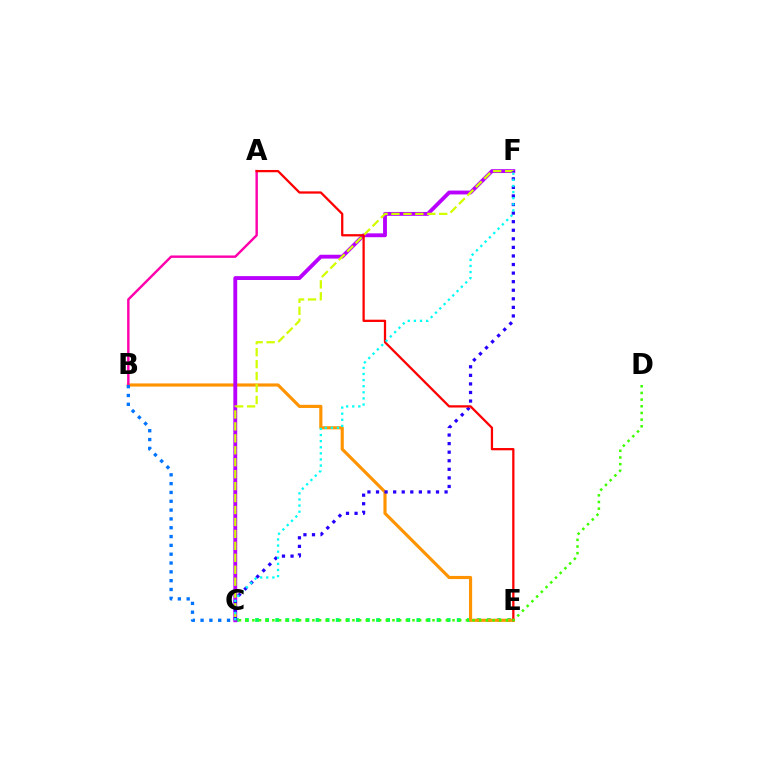{('C', 'E'): [{'color': '#00ff5c', 'line_style': 'dotted', 'thickness': 2.74}], ('B', 'E'): [{'color': '#ff9400', 'line_style': 'solid', 'thickness': 2.26}], ('C', 'F'): [{'color': '#b900ff', 'line_style': 'solid', 'thickness': 2.78}, {'color': '#d1ff00', 'line_style': 'dashed', 'thickness': 1.62}, {'color': '#2500ff', 'line_style': 'dotted', 'thickness': 2.33}, {'color': '#00fff6', 'line_style': 'dotted', 'thickness': 1.66}], ('A', 'B'): [{'color': '#ff00ac', 'line_style': 'solid', 'thickness': 1.75}], ('A', 'E'): [{'color': '#ff0000', 'line_style': 'solid', 'thickness': 1.63}], ('C', 'D'): [{'color': '#3dff00', 'line_style': 'dotted', 'thickness': 1.81}], ('B', 'C'): [{'color': '#0074ff', 'line_style': 'dotted', 'thickness': 2.4}]}